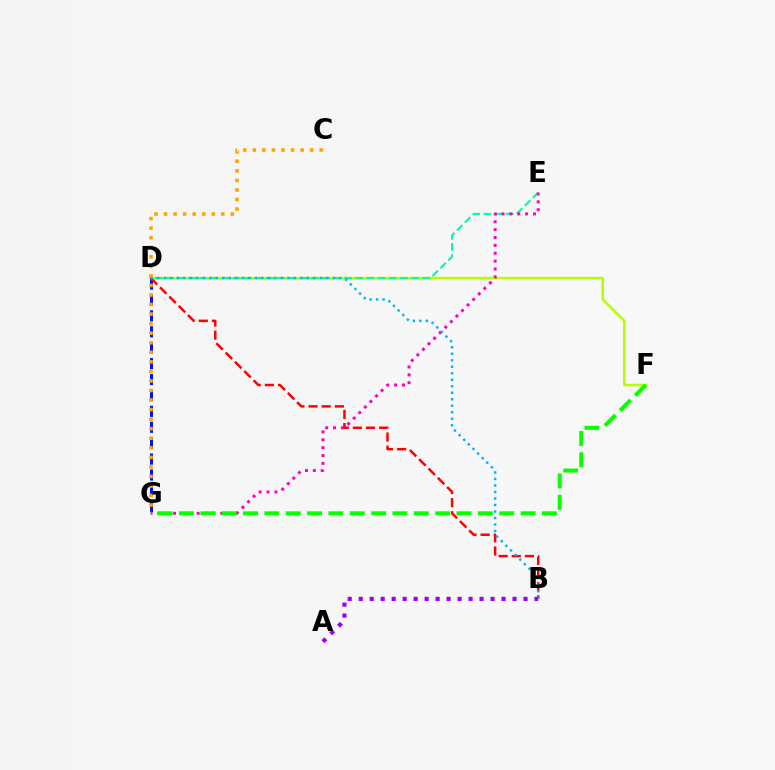{('D', 'F'): [{'color': '#b3ff00', 'line_style': 'solid', 'thickness': 1.82}], ('D', 'E'): [{'color': '#00ff9d', 'line_style': 'dashed', 'thickness': 1.51}], ('D', 'G'): [{'color': '#0010ff', 'line_style': 'dashed', 'thickness': 2.16}], ('E', 'G'): [{'color': '#ff00bd', 'line_style': 'dotted', 'thickness': 2.14}], ('B', 'D'): [{'color': '#ff0000', 'line_style': 'dashed', 'thickness': 1.78}, {'color': '#00b5ff', 'line_style': 'dotted', 'thickness': 1.77}], ('C', 'G'): [{'color': '#ffa500', 'line_style': 'dotted', 'thickness': 2.6}], ('F', 'G'): [{'color': '#08ff00', 'line_style': 'dashed', 'thickness': 2.9}], ('A', 'B'): [{'color': '#9b00ff', 'line_style': 'dotted', 'thickness': 2.99}]}